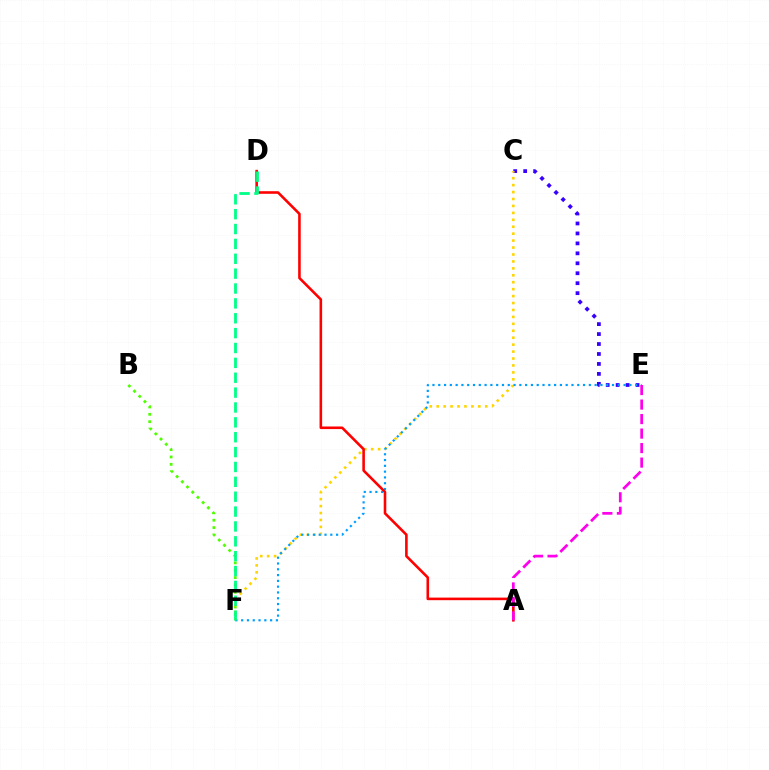{('C', 'E'): [{'color': '#3700ff', 'line_style': 'dotted', 'thickness': 2.7}], ('B', 'F'): [{'color': '#4fff00', 'line_style': 'dotted', 'thickness': 2.0}], ('C', 'F'): [{'color': '#ffd500', 'line_style': 'dotted', 'thickness': 1.88}], ('E', 'F'): [{'color': '#009eff', 'line_style': 'dotted', 'thickness': 1.57}], ('A', 'D'): [{'color': '#ff0000', 'line_style': 'solid', 'thickness': 1.87}], ('A', 'E'): [{'color': '#ff00ed', 'line_style': 'dashed', 'thickness': 1.97}], ('D', 'F'): [{'color': '#00ff86', 'line_style': 'dashed', 'thickness': 2.02}]}